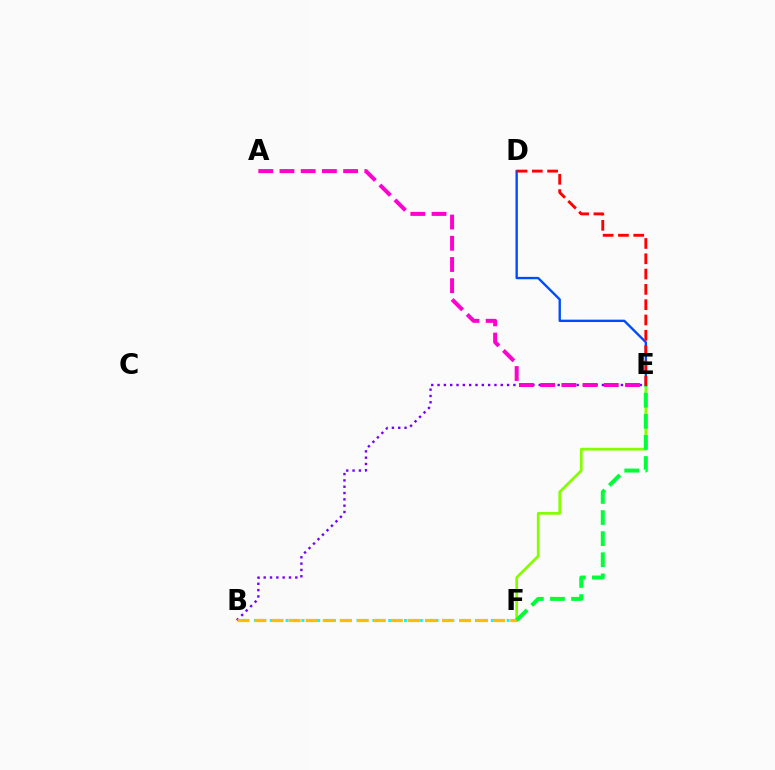{('B', 'E'): [{'color': '#7200ff', 'line_style': 'dotted', 'thickness': 1.72}], ('B', 'F'): [{'color': '#00fff6', 'line_style': 'dotted', 'thickness': 2.15}, {'color': '#ffbd00', 'line_style': 'dashed', 'thickness': 2.32}], ('A', 'E'): [{'color': '#ff00cf', 'line_style': 'dashed', 'thickness': 2.88}], ('E', 'F'): [{'color': '#84ff00', 'line_style': 'solid', 'thickness': 1.97}, {'color': '#00ff39', 'line_style': 'dashed', 'thickness': 2.87}], ('D', 'E'): [{'color': '#004bff', 'line_style': 'solid', 'thickness': 1.7}, {'color': '#ff0000', 'line_style': 'dashed', 'thickness': 2.08}]}